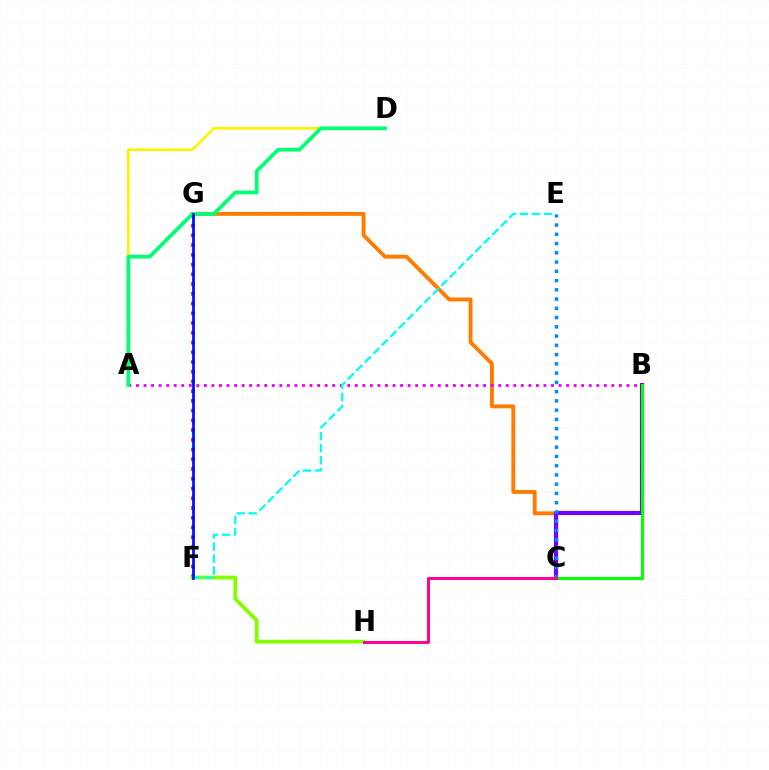{('C', 'G'): [{'color': '#ff7c00', 'line_style': 'solid', 'thickness': 2.8}], ('F', 'G'): [{'color': '#ff0000', 'line_style': 'dotted', 'thickness': 2.65}, {'color': '#0010ff', 'line_style': 'solid', 'thickness': 1.98}], ('A', 'B'): [{'color': '#ee00ff', 'line_style': 'dotted', 'thickness': 2.05}], ('F', 'H'): [{'color': '#84ff00', 'line_style': 'solid', 'thickness': 2.74}], ('E', 'F'): [{'color': '#00fff6', 'line_style': 'dashed', 'thickness': 1.63}], ('A', 'D'): [{'color': '#fcf500', 'line_style': 'solid', 'thickness': 1.9}, {'color': '#00ff74', 'line_style': 'solid', 'thickness': 2.69}], ('B', 'C'): [{'color': '#7200ff', 'line_style': 'solid', 'thickness': 2.99}, {'color': '#08ff00', 'line_style': 'solid', 'thickness': 2.21}], ('C', 'E'): [{'color': '#008cff', 'line_style': 'dotted', 'thickness': 2.51}], ('C', 'H'): [{'color': '#ff0094', 'line_style': 'solid', 'thickness': 2.13}]}